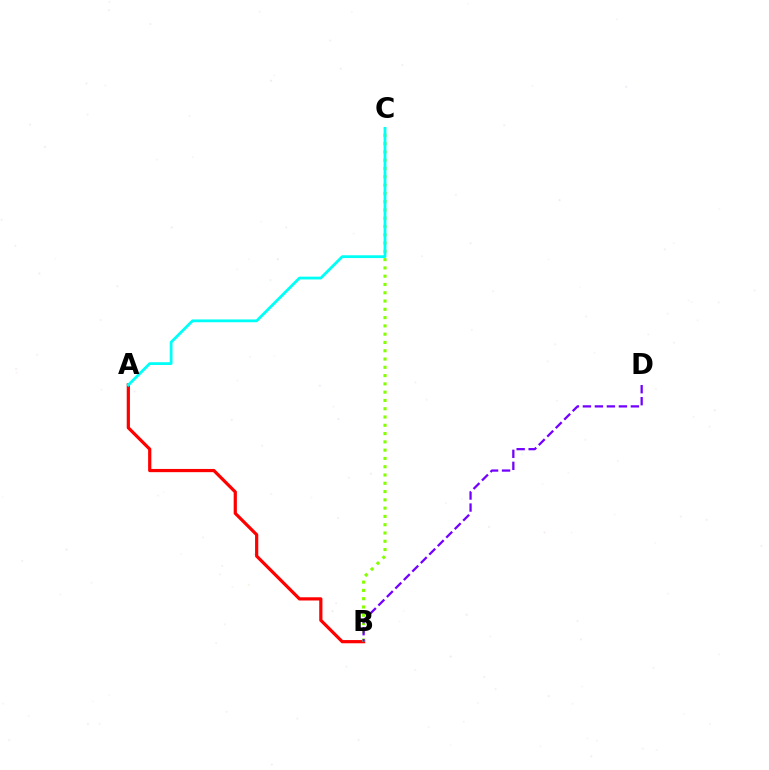{('A', 'B'): [{'color': '#ff0000', 'line_style': 'solid', 'thickness': 2.31}], ('B', 'C'): [{'color': '#84ff00', 'line_style': 'dotted', 'thickness': 2.25}], ('B', 'D'): [{'color': '#7200ff', 'line_style': 'dashed', 'thickness': 1.63}], ('A', 'C'): [{'color': '#00fff6', 'line_style': 'solid', 'thickness': 2.02}]}